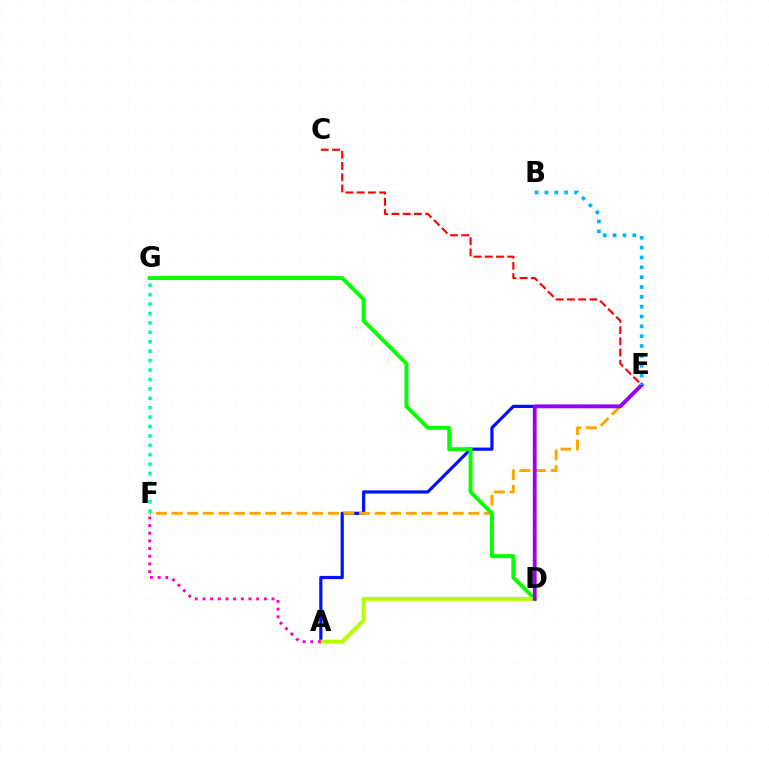{('A', 'E'): [{'color': '#0010ff', 'line_style': 'solid', 'thickness': 2.29}], ('E', 'F'): [{'color': '#ffa500', 'line_style': 'dashed', 'thickness': 2.12}], ('D', 'G'): [{'color': '#08ff00', 'line_style': 'solid', 'thickness': 2.84}], ('A', 'D'): [{'color': '#b3ff00', 'line_style': 'solid', 'thickness': 2.85}], ('A', 'F'): [{'color': '#ff00bd', 'line_style': 'dotted', 'thickness': 2.08}], ('F', 'G'): [{'color': '#00ff9d', 'line_style': 'dotted', 'thickness': 2.56}], ('C', 'E'): [{'color': '#ff0000', 'line_style': 'dashed', 'thickness': 1.53}], ('D', 'E'): [{'color': '#9b00ff', 'line_style': 'solid', 'thickness': 2.73}], ('B', 'E'): [{'color': '#00b5ff', 'line_style': 'dotted', 'thickness': 2.67}]}